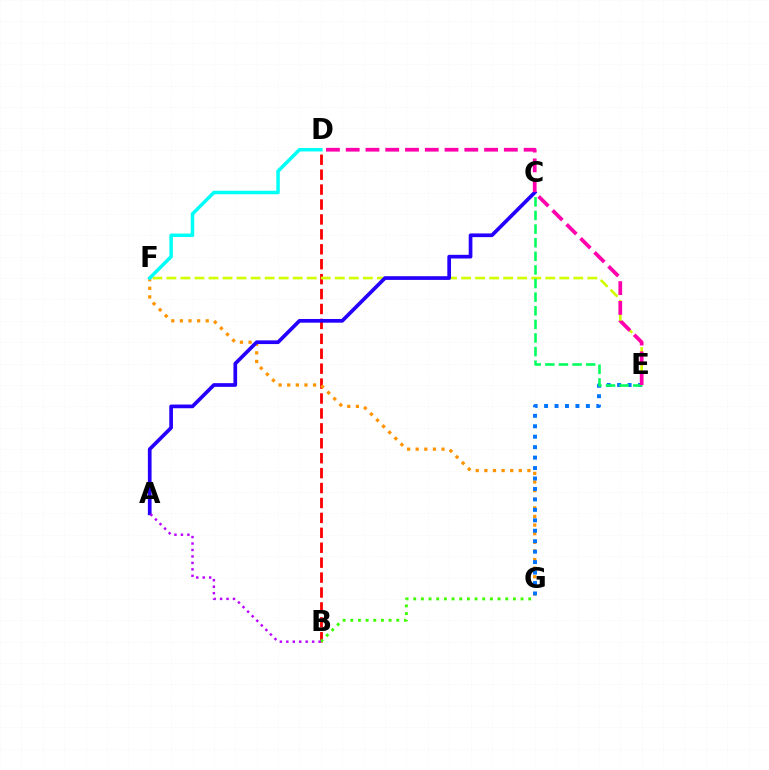{('B', 'D'): [{'color': '#ff0000', 'line_style': 'dashed', 'thickness': 2.03}], ('E', 'F'): [{'color': '#d1ff00', 'line_style': 'dashed', 'thickness': 1.91}], ('B', 'G'): [{'color': '#3dff00', 'line_style': 'dotted', 'thickness': 2.08}], ('F', 'G'): [{'color': '#ff9400', 'line_style': 'dotted', 'thickness': 2.34}], ('E', 'G'): [{'color': '#0074ff', 'line_style': 'dotted', 'thickness': 2.84}], ('D', 'F'): [{'color': '#00fff6', 'line_style': 'solid', 'thickness': 2.51}], ('A', 'C'): [{'color': '#2500ff', 'line_style': 'solid', 'thickness': 2.66}], ('C', 'E'): [{'color': '#00ff5c', 'line_style': 'dashed', 'thickness': 1.85}], ('A', 'B'): [{'color': '#b900ff', 'line_style': 'dotted', 'thickness': 1.75}], ('D', 'E'): [{'color': '#ff00ac', 'line_style': 'dashed', 'thickness': 2.69}]}